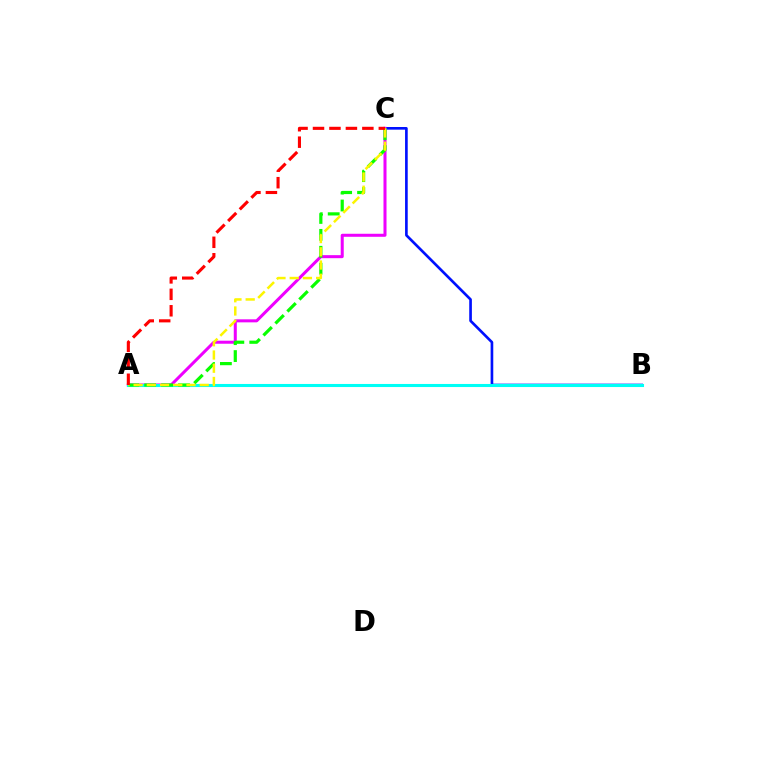{('B', 'C'): [{'color': '#0010ff', 'line_style': 'solid', 'thickness': 1.91}], ('A', 'C'): [{'color': '#ee00ff', 'line_style': 'solid', 'thickness': 2.18}, {'color': '#08ff00', 'line_style': 'dashed', 'thickness': 2.3}, {'color': '#fcf500', 'line_style': 'dashed', 'thickness': 1.8}, {'color': '#ff0000', 'line_style': 'dashed', 'thickness': 2.24}], ('A', 'B'): [{'color': '#00fff6', 'line_style': 'solid', 'thickness': 2.21}]}